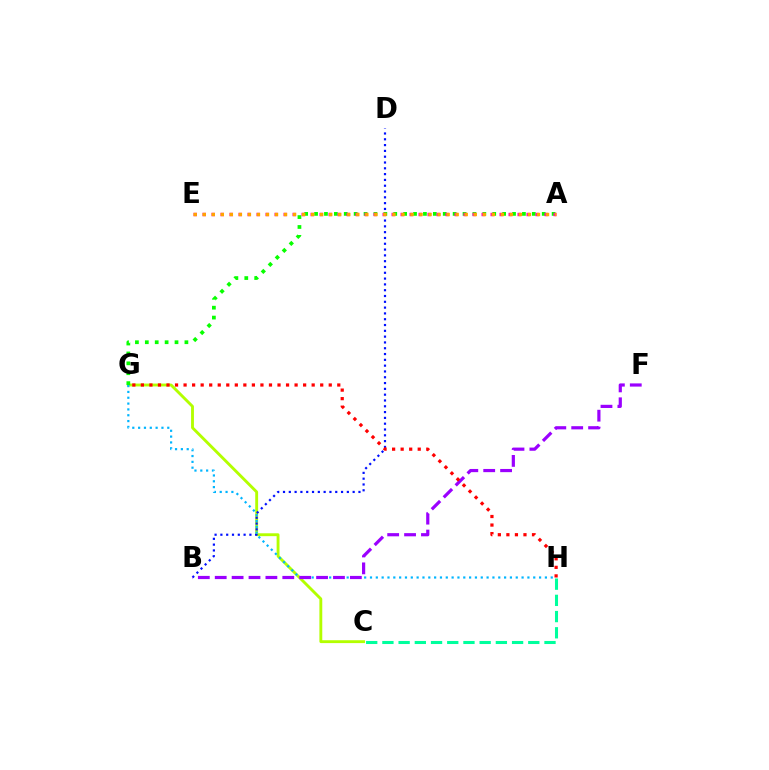{('C', 'H'): [{'color': '#00ff9d', 'line_style': 'dashed', 'thickness': 2.2}], ('C', 'G'): [{'color': '#b3ff00', 'line_style': 'solid', 'thickness': 2.06}], ('A', 'G'): [{'color': '#08ff00', 'line_style': 'dotted', 'thickness': 2.69}], ('B', 'D'): [{'color': '#0010ff', 'line_style': 'dotted', 'thickness': 1.58}], ('A', 'E'): [{'color': '#ff00bd', 'line_style': 'dotted', 'thickness': 2.45}, {'color': '#ffa500', 'line_style': 'dotted', 'thickness': 2.45}], ('G', 'H'): [{'color': '#00b5ff', 'line_style': 'dotted', 'thickness': 1.58}, {'color': '#ff0000', 'line_style': 'dotted', 'thickness': 2.32}], ('B', 'F'): [{'color': '#9b00ff', 'line_style': 'dashed', 'thickness': 2.29}]}